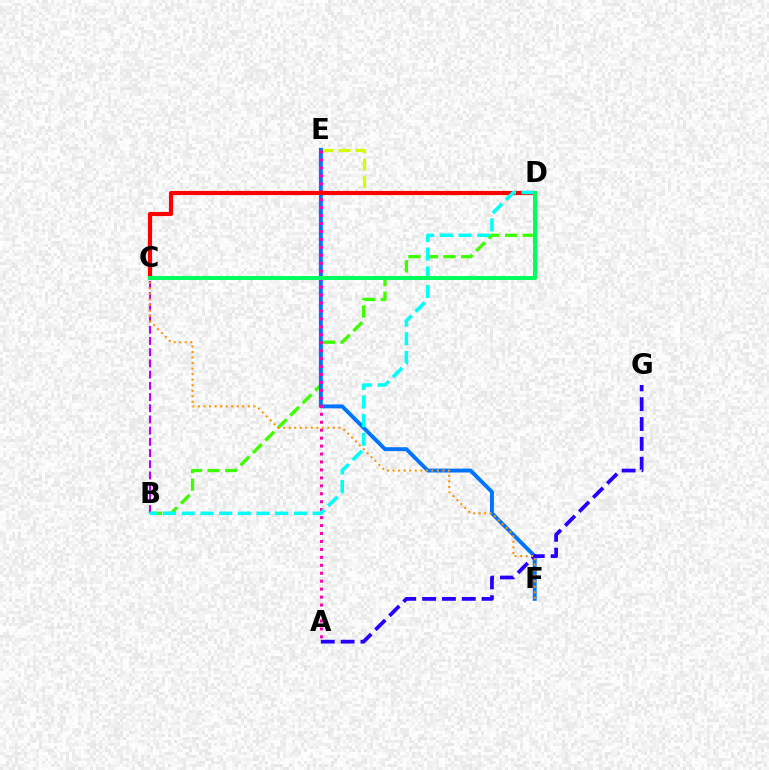{('B', 'D'): [{'color': '#3dff00', 'line_style': 'dashed', 'thickness': 2.39}, {'color': '#00fff6', 'line_style': 'dashed', 'thickness': 2.54}], ('D', 'E'): [{'color': '#d1ff00', 'line_style': 'dashed', 'thickness': 2.32}], ('E', 'F'): [{'color': '#0074ff', 'line_style': 'solid', 'thickness': 2.81}], ('A', 'G'): [{'color': '#2500ff', 'line_style': 'dashed', 'thickness': 2.7}], ('A', 'E'): [{'color': '#ff00ac', 'line_style': 'dotted', 'thickness': 2.16}], ('C', 'D'): [{'color': '#ff0000', 'line_style': 'solid', 'thickness': 2.99}, {'color': '#00ff5c', 'line_style': 'solid', 'thickness': 2.86}], ('B', 'C'): [{'color': '#b900ff', 'line_style': 'dashed', 'thickness': 1.52}], ('C', 'F'): [{'color': '#ff9400', 'line_style': 'dotted', 'thickness': 1.5}]}